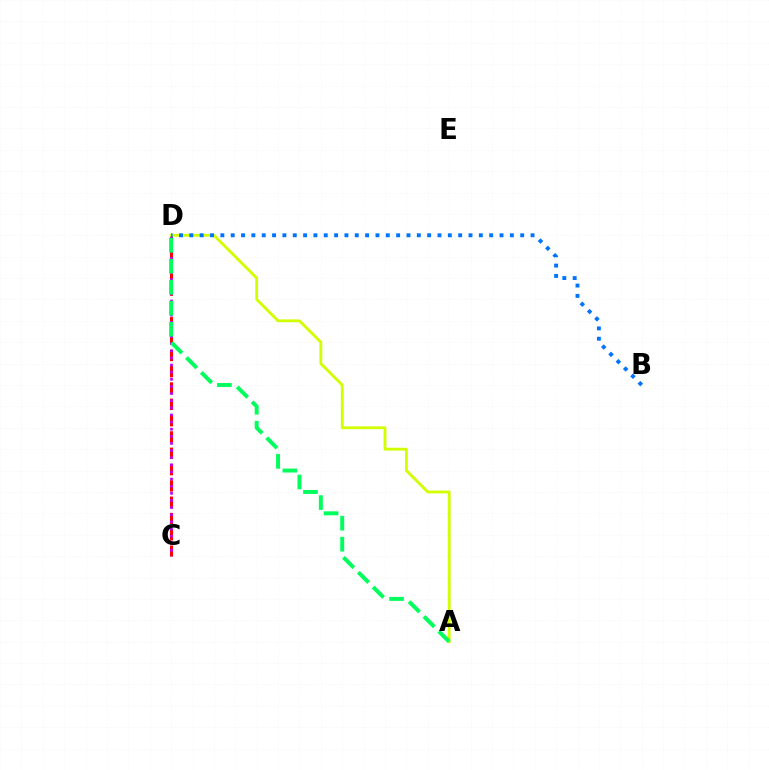{('C', 'D'): [{'color': '#ff0000', 'line_style': 'dashed', 'thickness': 2.22}, {'color': '#b900ff', 'line_style': 'dotted', 'thickness': 1.94}], ('A', 'D'): [{'color': '#d1ff00', 'line_style': 'solid', 'thickness': 2.05}, {'color': '#00ff5c', 'line_style': 'dashed', 'thickness': 2.85}], ('B', 'D'): [{'color': '#0074ff', 'line_style': 'dotted', 'thickness': 2.81}]}